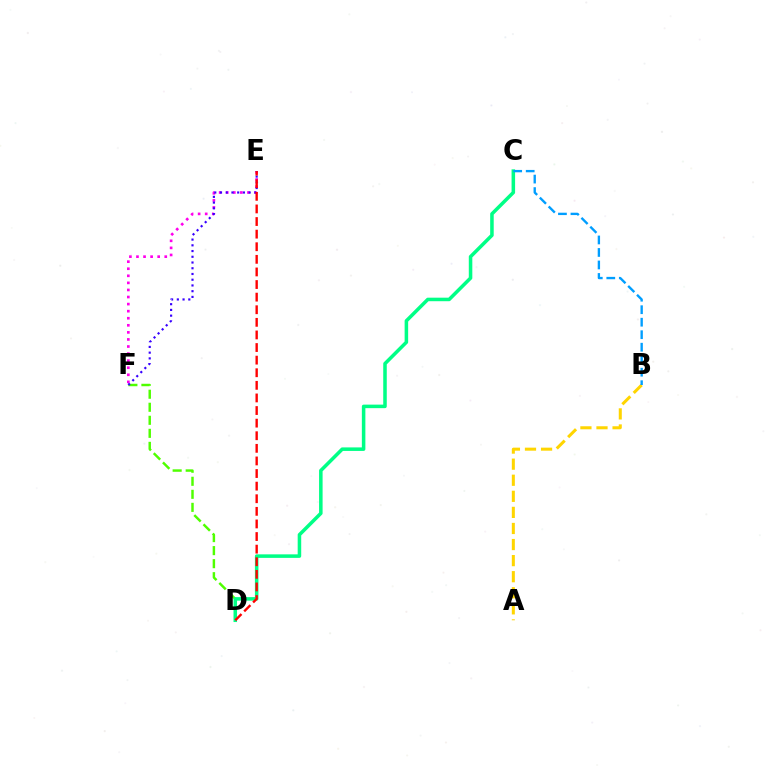{('D', 'F'): [{'color': '#4fff00', 'line_style': 'dashed', 'thickness': 1.77}], ('E', 'F'): [{'color': '#ff00ed', 'line_style': 'dotted', 'thickness': 1.92}, {'color': '#3700ff', 'line_style': 'dotted', 'thickness': 1.56}], ('C', 'D'): [{'color': '#00ff86', 'line_style': 'solid', 'thickness': 2.54}], ('D', 'E'): [{'color': '#ff0000', 'line_style': 'dashed', 'thickness': 1.71}], ('A', 'B'): [{'color': '#ffd500', 'line_style': 'dashed', 'thickness': 2.18}], ('B', 'C'): [{'color': '#009eff', 'line_style': 'dashed', 'thickness': 1.7}]}